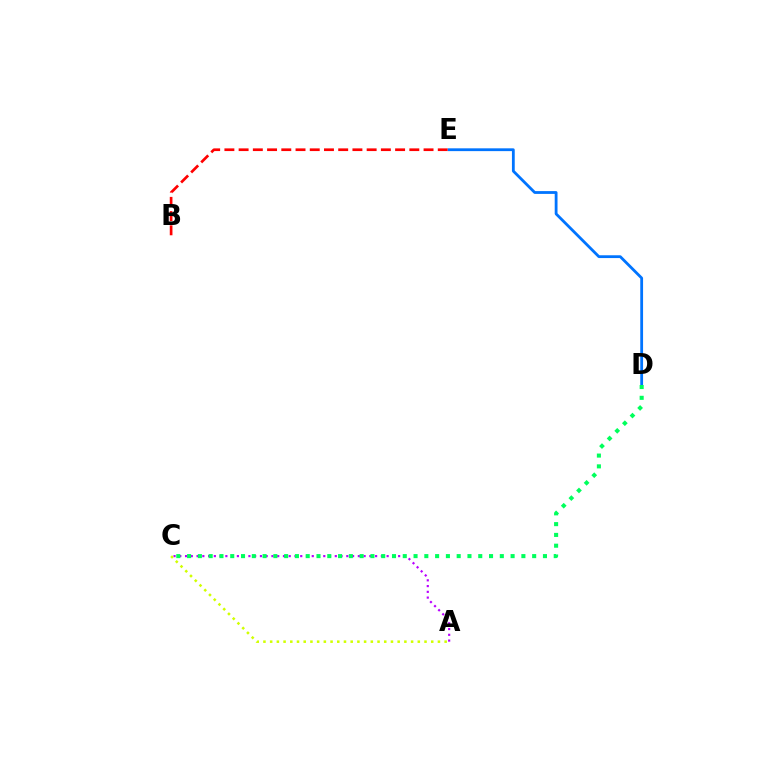{('A', 'C'): [{'color': '#b900ff', 'line_style': 'dotted', 'thickness': 1.56}, {'color': '#d1ff00', 'line_style': 'dotted', 'thickness': 1.82}], ('B', 'E'): [{'color': '#ff0000', 'line_style': 'dashed', 'thickness': 1.93}], ('D', 'E'): [{'color': '#0074ff', 'line_style': 'solid', 'thickness': 2.01}], ('C', 'D'): [{'color': '#00ff5c', 'line_style': 'dotted', 'thickness': 2.93}]}